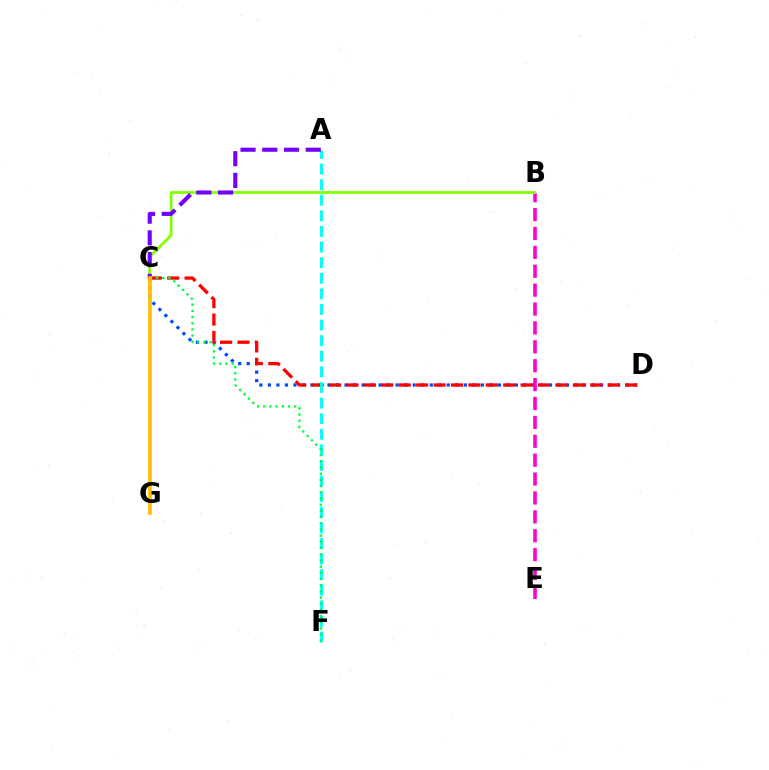{('C', 'D'): [{'color': '#004bff', 'line_style': 'dotted', 'thickness': 2.31}, {'color': '#ff0000', 'line_style': 'dashed', 'thickness': 2.37}], ('B', 'E'): [{'color': '#ff00cf', 'line_style': 'dashed', 'thickness': 2.57}], ('A', 'F'): [{'color': '#00fff6', 'line_style': 'dashed', 'thickness': 2.12}], ('B', 'C'): [{'color': '#84ff00', 'line_style': 'solid', 'thickness': 2.01}], ('A', 'C'): [{'color': '#7200ff', 'line_style': 'dashed', 'thickness': 2.95}], ('C', 'F'): [{'color': '#00ff39', 'line_style': 'dotted', 'thickness': 1.68}], ('C', 'G'): [{'color': '#ffbd00', 'line_style': 'solid', 'thickness': 2.64}]}